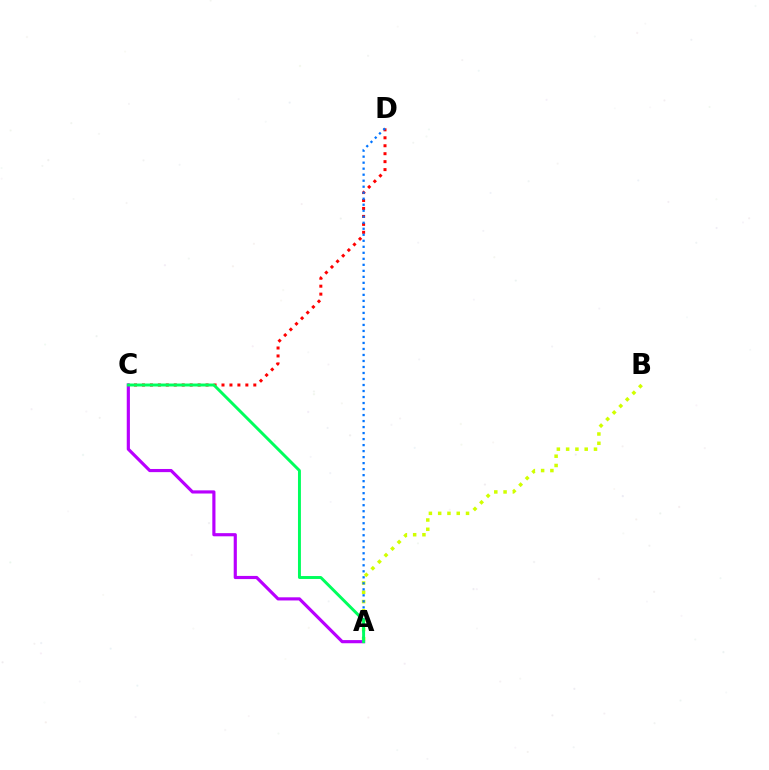{('A', 'B'): [{'color': '#d1ff00', 'line_style': 'dotted', 'thickness': 2.52}], ('C', 'D'): [{'color': '#ff0000', 'line_style': 'dotted', 'thickness': 2.16}], ('A', 'C'): [{'color': '#b900ff', 'line_style': 'solid', 'thickness': 2.27}, {'color': '#00ff5c', 'line_style': 'solid', 'thickness': 2.12}], ('A', 'D'): [{'color': '#0074ff', 'line_style': 'dotted', 'thickness': 1.63}]}